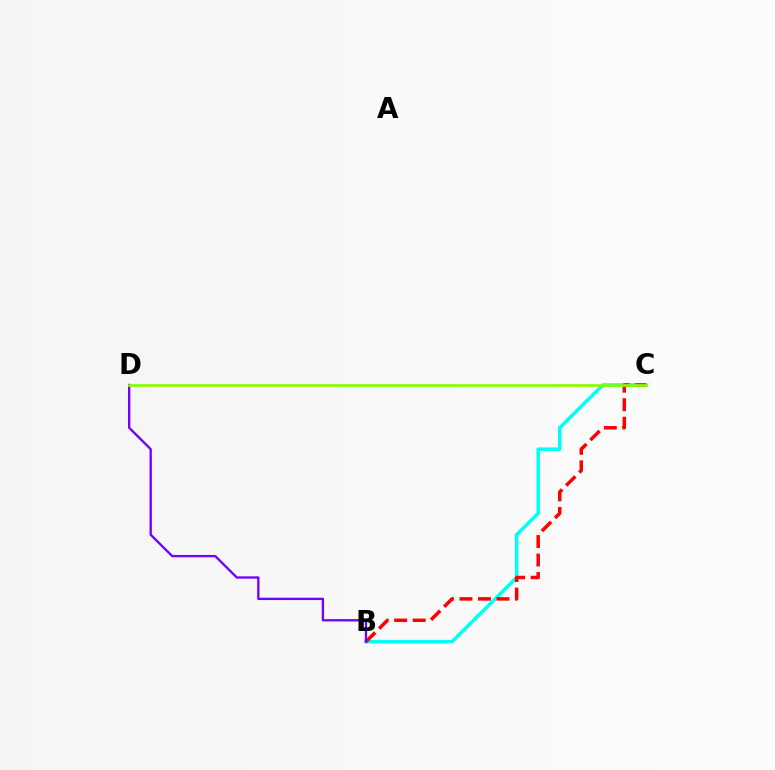{('B', 'C'): [{'color': '#00fff6', 'line_style': 'solid', 'thickness': 2.53}, {'color': '#ff0000', 'line_style': 'dashed', 'thickness': 2.52}], ('B', 'D'): [{'color': '#7200ff', 'line_style': 'solid', 'thickness': 1.68}], ('C', 'D'): [{'color': '#84ff00', 'line_style': 'solid', 'thickness': 1.94}]}